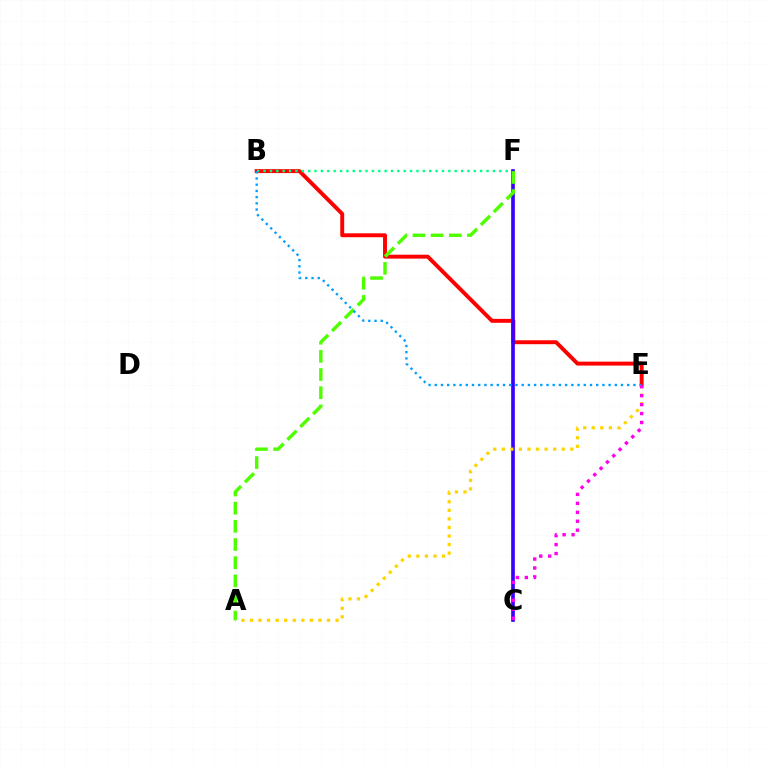{('B', 'E'): [{'color': '#ff0000', 'line_style': 'solid', 'thickness': 2.83}, {'color': '#009eff', 'line_style': 'dotted', 'thickness': 1.69}], ('B', 'F'): [{'color': '#00ff86', 'line_style': 'dotted', 'thickness': 1.73}], ('C', 'F'): [{'color': '#3700ff', 'line_style': 'solid', 'thickness': 2.63}], ('A', 'F'): [{'color': '#4fff00', 'line_style': 'dashed', 'thickness': 2.47}], ('A', 'E'): [{'color': '#ffd500', 'line_style': 'dotted', 'thickness': 2.33}], ('C', 'E'): [{'color': '#ff00ed', 'line_style': 'dotted', 'thickness': 2.43}]}